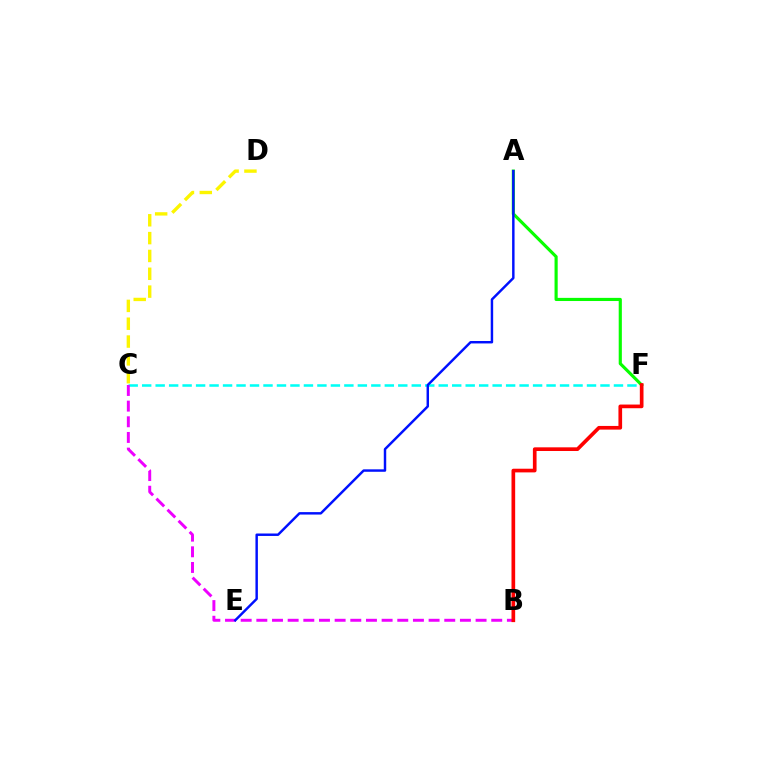{('A', 'F'): [{'color': '#08ff00', 'line_style': 'solid', 'thickness': 2.27}], ('C', 'F'): [{'color': '#00fff6', 'line_style': 'dashed', 'thickness': 1.83}], ('B', 'C'): [{'color': '#ee00ff', 'line_style': 'dashed', 'thickness': 2.13}], ('B', 'F'): [{'color': '#ff0000', 'line_style': 'solid', 'thickness': 2.65}], ('C', 'D'): [{'color': '#fcf500', 'line_style': 'dashed', 'thickness': 2.42}], ('A', 'E'): [{'color': '#0010ff', 'line_style': 'solid', 'thickness': 1.76}]}